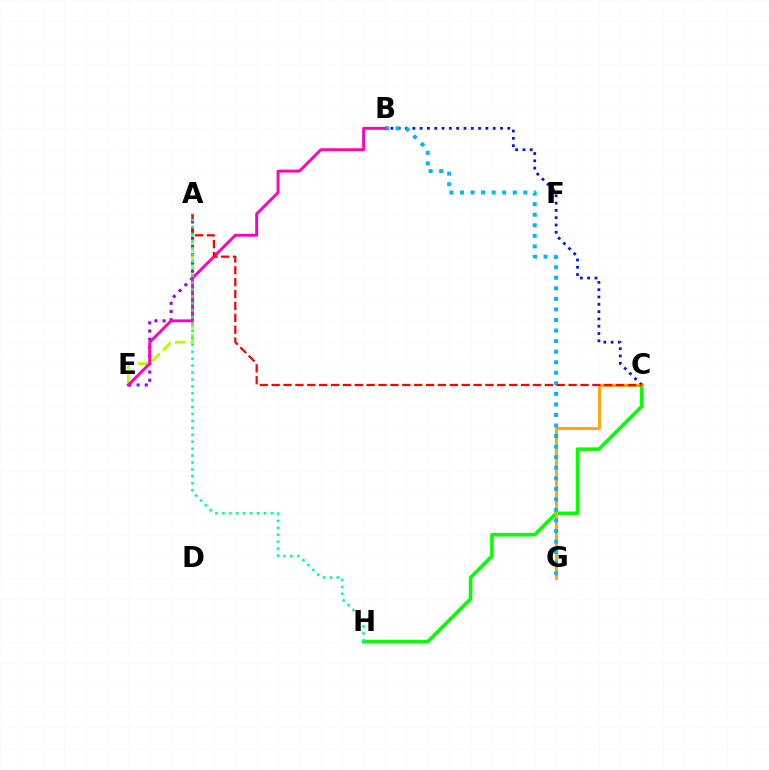{('C', 'H'): [{'color': '#08ff00', 'line_style': 'solid', 'thickness': 2.57}], ('B', 'C'): [{'color': '#0010ff', 'line_style': 'dotted', 'thickness': 1.98}], ('A', 'E'): [{'color': '#b3ff00', 'line_style': 'dashed', 'thickness': 2.09}, {'color': '#9b00ff', 'line_style': 'dotted', 'thickness': 2.23}], ('C', 'G'): [{'color': '#ffa500', 'line_style': 'solid', 'thickness': 2.07}], ('B', 'G'): [{'color': '#00b5ff', 'line_style': 'dotted', 'thickness': 2.87}], ('B', 'E'): [{'color': '#ff00bd', 'line_style': 'solid', 'thickness': 2.09}], ('A', 'C'): [{'color': '#ff0000', 'line_style': 'dashed', 'thickness': 1.61}], ('A', 'H'): [{'color': '#00ff9d', 'line_style': 'dotted', 'thickness': 1.88}]}